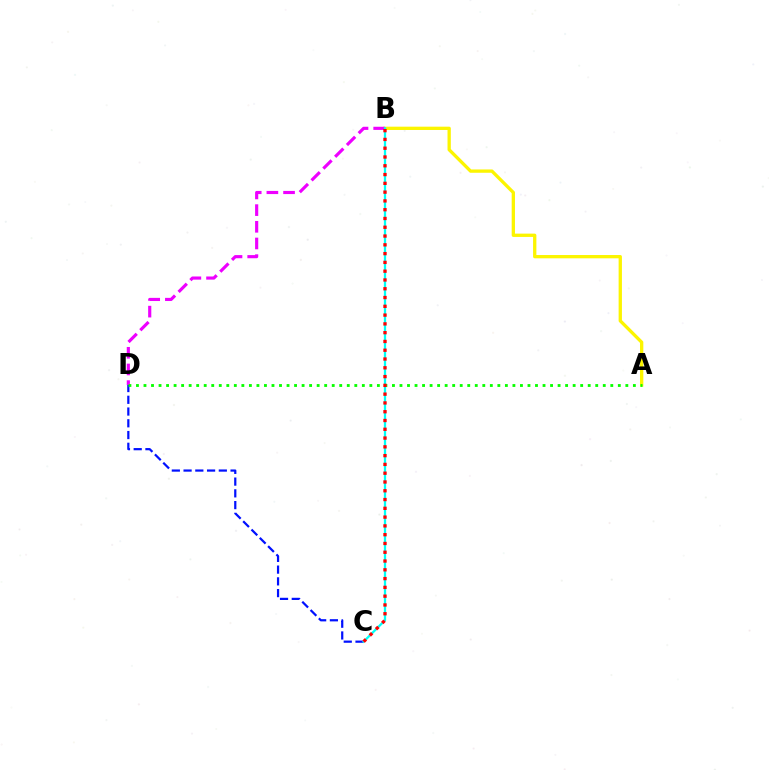{('A', 'B'): [{'color': '#fcf500', 'line_style': 'solid', 'thickness': 2.38}], ('B', 'D'): [{'color': '#ee00ff', 'line_style': 'dashed', 'thickness': 2.26}], ('C', 'D'): [{'color': '#0010ff', 'line_style': 'dashed', 'thickness': 1.6}], ('A', 'D'): [{'color': '#08ff00', 'line_style': 'dotted', 'thickness': 2.05}], ('B', 'C'): [{'color': '#00fff6', 'line_style': 'solid', 'thickness': 1.62}, {'color': '#ff0000', 'line_style': 'dotted', 'thickness': 2.39}]}